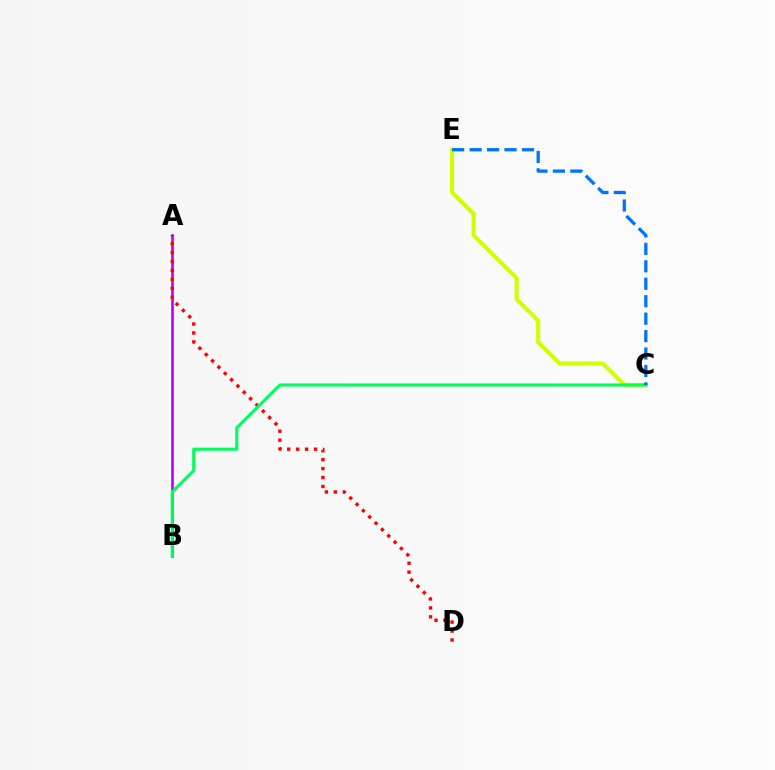{('A', 'B'): [{'color': '#b900ff', 'line_style': 'solid', 'thickness': 1.89}], ('C', 'E'): [{'color': '#d1ff00', 'line_style': 'solid', 'thickness': 2.95}, {'color': '#0074ff', 'line_style': 'dashed', 'thickness': 2.37}], ('A', 'D'): [{'color': '#ff0000', 'line_style': 'dotted', 'thickness': 2.43}], ('B', 'C'): [{'color': '#00ff5c', 'line_style': 'solid', 'thickness': 2.22}]}